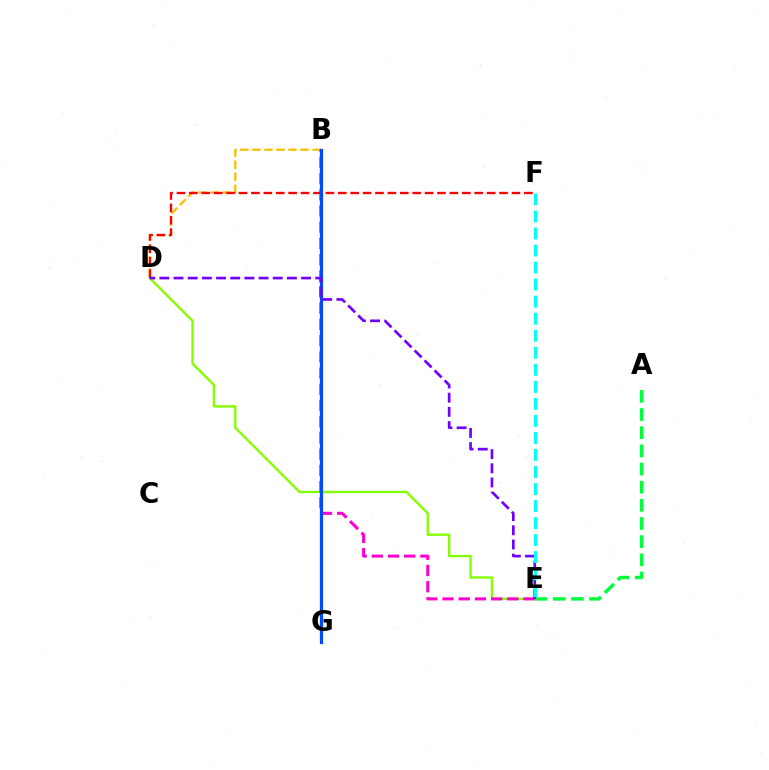{('D', 'E'): [{'color': '#84ff00', 'line_style': 'solid', 'thickness': 1.7}, {'color': '#7200ff', 'line_style': 'dashed', 'thickness': 1.93}], ('B', 'D'): [{'color': '#ffbd00', 'line_style': 'dashed', 'thickness': 1.64}], ('B', 'E'): [{'color': '#ff00cf', 'line_style': 'dashed', 'thickness': 2.2}], ('A', 'E'): [{'color': '#00ff39', 'line_style': 'dashed', 'thickness': 2.47}], ('D', 'F'): [{'color': '#ff0000', 'line_style': 'dashed', 'thickness': 1.69}], ('B', 'G'): [{'color': '#004bff', 'line_style': 'solid', 'thickness': 2.3}], ('E', 'F'): [{'color': '#00fff6', 'line_style': 'dashed', 'thickness': 2.31}]}